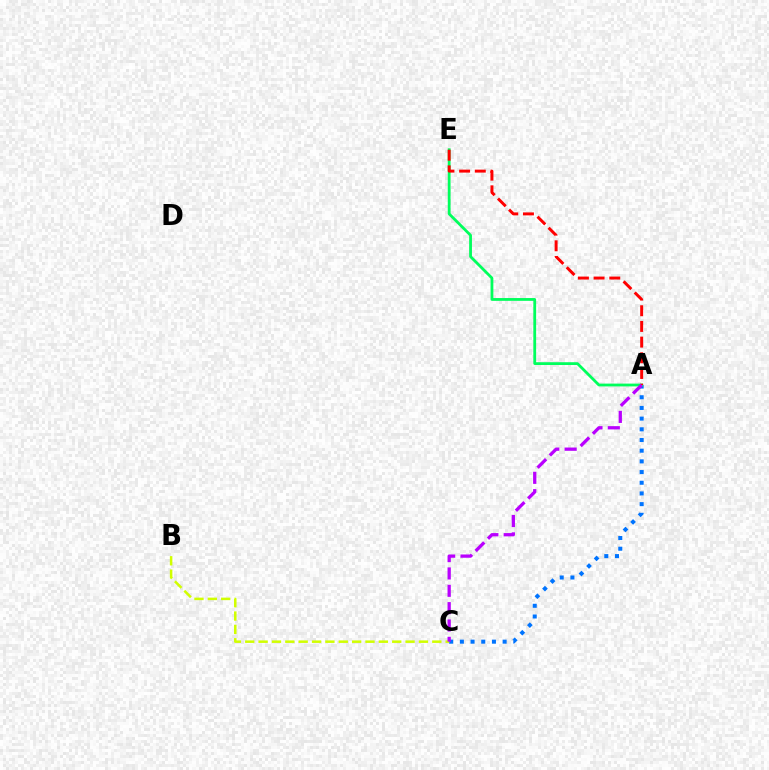{('A', 'C'): [{'color': '#0074ff', 'line_style': 'dotted', 'thickness': 2.9}, {'color': '#b900ff', 'line_style': 'dashed', 'thickness': 2.36}], ('A', 'E'): [{'color': '#00ff5c', 'line_style': 'solid', 'thickness': 2.01}, {'color': '#ff0000', 'line_style': 'dashed', 'thickness': 2.13}], ('B', 'C'): [{'color': '#d1ff00', 'line_style': 'dashed', 'thickness': 1.82}]}